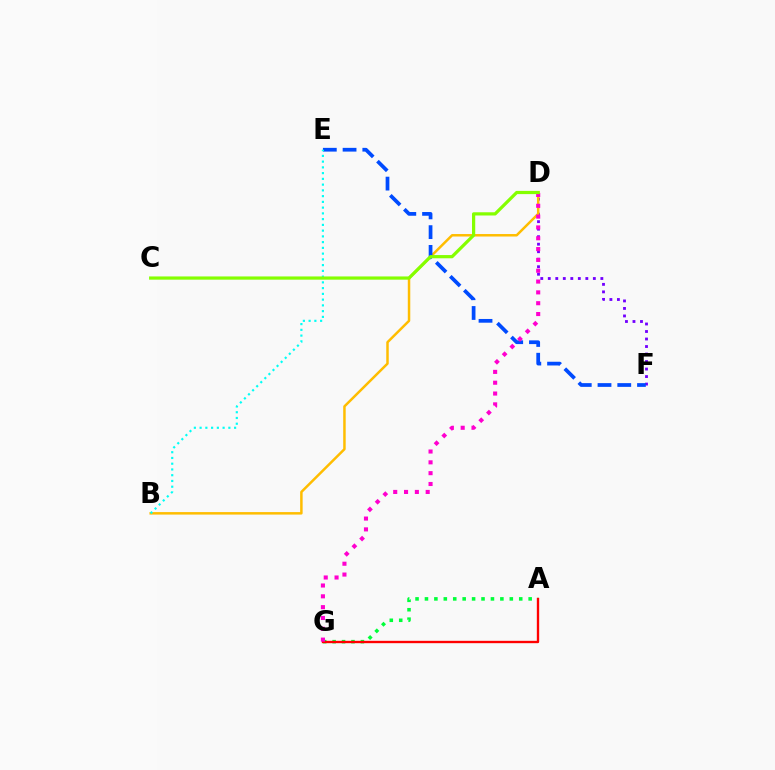{('D', 'F'): [{'color': '#7200ff', 'line_style': 'dotted', 'thickness': 2.04}], ('A', 'G'): [{'color': '#00ff39', 'line_style': 'dotted', 'thickness': 2.56}, {'color': '#ff0000', 'line_style': 'solid', 'thickness': 1.7}], ('B', 'D'): [{'color': '#ffbd00', 'line_style': 'solid', 'thickness': 1.79}], ('E', 'F'): [{'color': '#004bff', 'line_style': 'dashed', 'thickness': 2.68}], ('B', 'E'): [{'color': '#00fff6', 'line_style': 'dotted', 'thickness': 1.56}], ('D', 'G'): [{'color': '#ff00cf', 'line_style': 'dotted', 'thickness': 2.94}], ('C', 'D'): [{'color': '#84ff00', 'line_style': 'solid', 'thickness': 2.32}]}